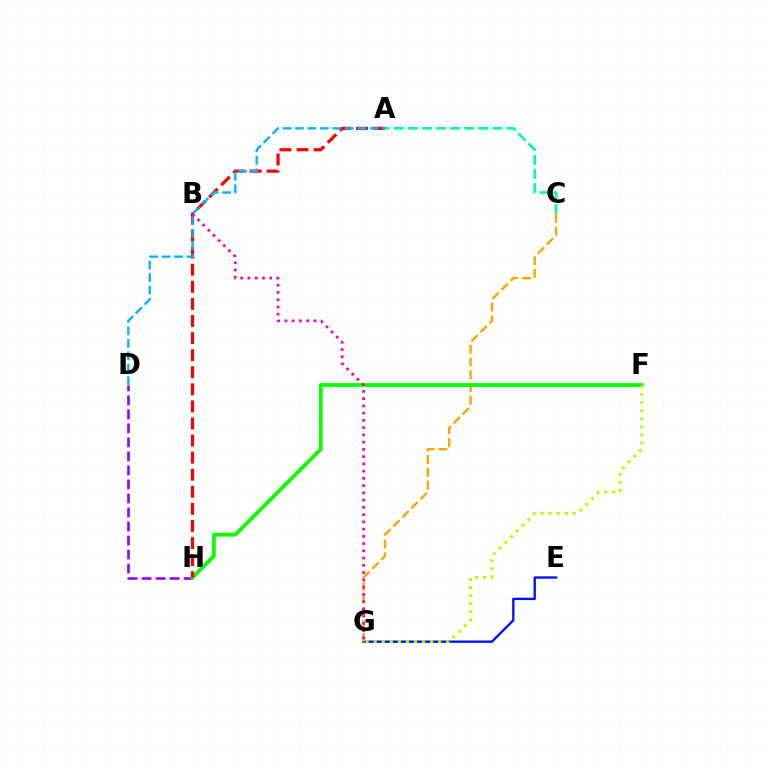{('E', 'G'): [{'color': '#0010ff', 'line_style': 'solid', 'thickness': 1.69}], ('C', 'G'): [{'color': '#ffa500', 'line_style': 'dashed', 'thickness': 1.74}], ('D', 'H'): [{'color': '#9b00ff', 'line_style': 'dashed', 'thickness': 1.9}], ('F', 'H'): [{'color': '#08ff00', 'line_style': 'solid', 'thickness': 2.71}], ('A', 'H'): [{'color': '#ff0000', 'line_style': 'dashed', 'thickness': 2.32}], ('F', 'G'): [{'color': '#b3ff00', 'line_style': 'dotted', 'thickness': 2.19}], ('B', 'G'): [{'color': '#ff00bd', 'line_style': 'dotted', 'thickness': 1.97}], ('A', 'C'): [{'color': '#00ff9d', 'line_style': 'dashed', 'thickness': 1.91}], ('A', 'D'): [{'color': '#00b5ff', 'line_style': 'dashed', 'thickness': 1.69}]}